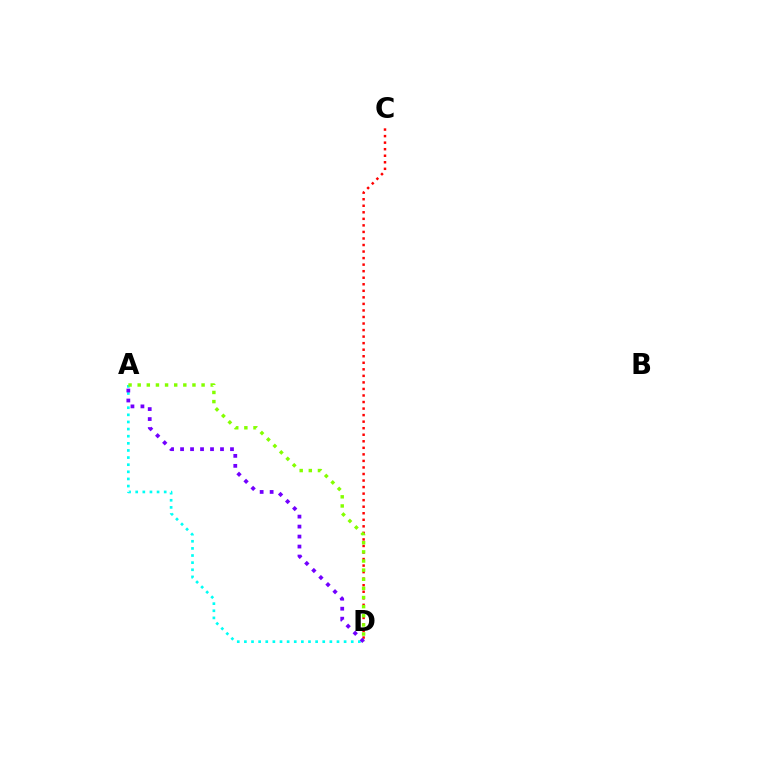{('A', 'D'): [{'color': '#00fff6', 'line_style': 'dotted', 'thickness': 1.94}, {'color': '#84ff00', 'line_style': 'dotted', 'thickness': 2.48}, {'color': '#7200ff', 'line_style': 'dotted', 'thickness': 2.71}], ('C', 'D'): [{'color': '#ff0000', 'line_style': 'dotted', 'thickness': 1.78}]}